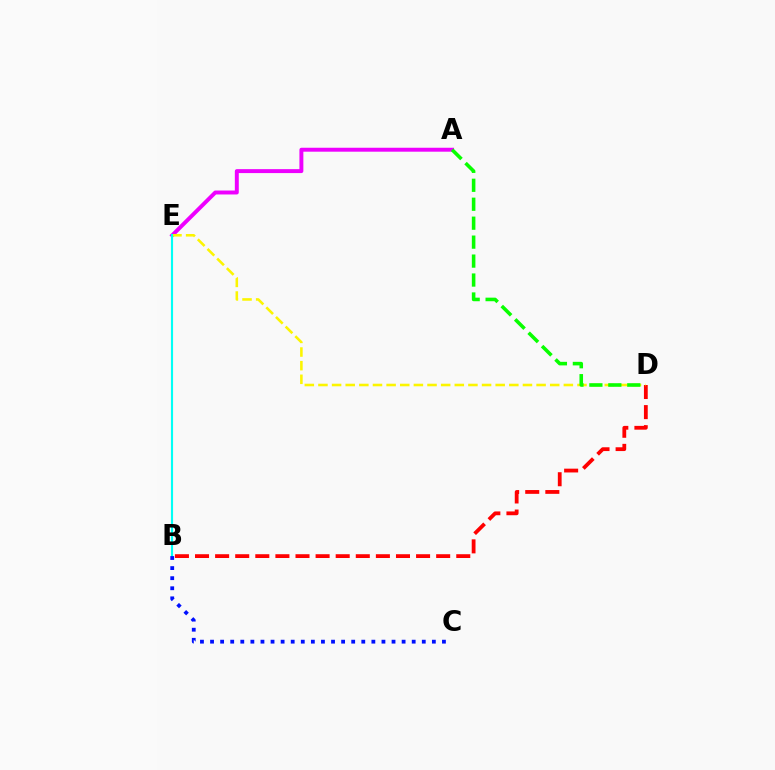{('A', 'E'): [{'color': '#ee00ff', 'line_style': 'solid', 'thickness': 2.84}], ('B', 'D'): [{'color': '#ff0000', 'line_style': 'dashed', 'thickness': 2.73}], ('D', 'E'): [{'color': '#fcf500', 'line_style': 'dashed', 'thickness': 1.85}], ('B', 'E'): [{'color': '#00fff6', 'line_style': 'solid', 'thickness': 1.54}], ('A', 'D'): [{'color': '#08ff00', 'line_style': 'dashed', 'thickness': 2.57}], ('B', 'C'): [{'color': '#0010ff', 'line_style': 'dotted', 'thickness': 2.74}]}